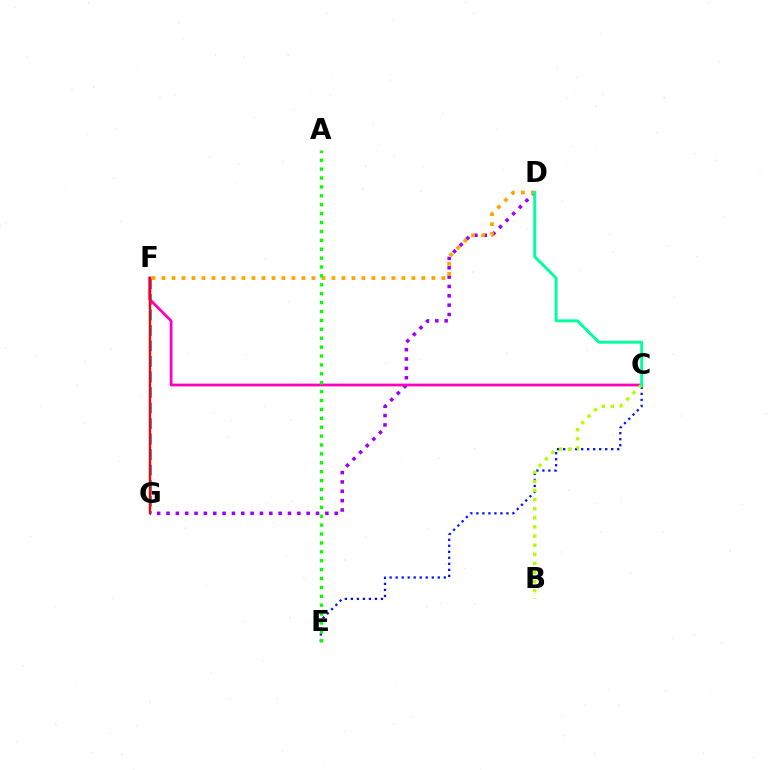{('D', 'G'): [{'color': '#9b00ff', 'line_style': 'dotted', 'thickness': 2.54}], ('F', 'G'): [{'color': '#00b5ff', 'line_style': 'dashed', 'thickness': 2.11}, {'color': '#ff0000', 'line_style': 'solid', 'thickness': 1.73}], ('C', 'E'): [{'color': '#0010ff', 'line_style': 'dotted', 'thickness': 1.63}], ('C', 'F'): [{'color': '#ff00bd', 'line_style': 'solid', 'thickness': 1.98}], ('D', 'F'): [{'color': '#ffa500', 'line_style': 'dotted', 'thickness': 2.72}], ('A', 'E'): [{'color': '#08ff00', 'line_style': 'dotted', 'thickness': 2.42}], ('B', 'C'): [{'color': '#b3ff00', 'line_style': 'dotted', 'thickness': 2.48}], ('C', 'D'): [{'color': '#00ff9d', 'line_style': 'solid', 'thickness': 2.1}]}